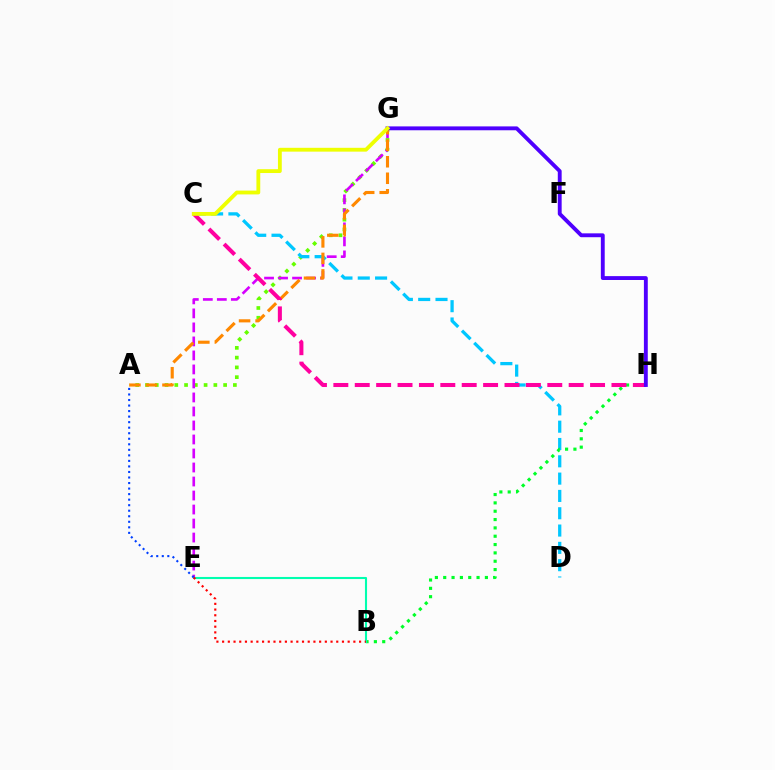{('A', 'G'): [{'color': '#66ff00', 'line_style': 'dotted', 'thickness': 2.65}, {'color': '#ff8800', 'line_style': 'dashed', 'thickness': 2.24}], ('E', 'G'): [{'color': '#d600ff', 'line_style': 'dashed', 'thickness': 1.9}], ('C', 'D'): [{'color': '#00c7ff', 'line_style': 'dashed', 'thickness': 2.35}], ('B', 'H'): [{'color': '#00ff27', 'line_style': 'dotted', 'thickness': 2.26}], ('B', 'E'): [{'color': '#00ffaf', 'line_style': 'solid', 'thickness': 1.51}, {'color': '#ff0000', 'line_style': 'dotted', 'thickness': 1.55}], ('C', 'H'): [{'color': '#ff00a0', 'line_style': 'dashed', 'thickness': 2.91}], ('A', 'E'): [{'color': '#003fff', 'line_style': 'dotted', 'thickness': 1.5}], ('G', 'H'): [{'color': '#4f00ff', 'line_style': 'solid', 'thickness': 2.79}], ('C', 'G'): [{'color': '#eeff00', 'line_style': 'solid', 'thickness': 2.75}]}